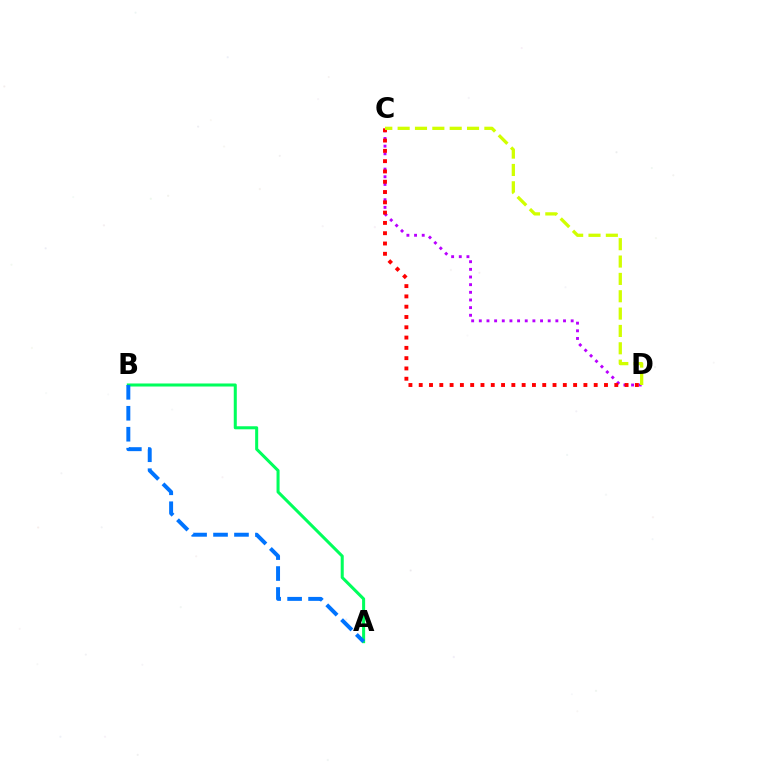{('C', 'D'): [{'color': '#b900ff', 'line_style': 'dotted', 'thickness': 2.08}, {'color': '#ff0000', 'line_style': 'dotted', 'thickness': 2.8}, {'color': '#d1ff00', 'line_style': 'dashed', 'thickness': 2.36}], ('A', 'B'): [{'color': '#00ff5c', 'line_style': 'solid', 'thickness': 2.19}, {'color': '#0074ff', 'line_style': 'dashed', 'thickness': 2.85}]}